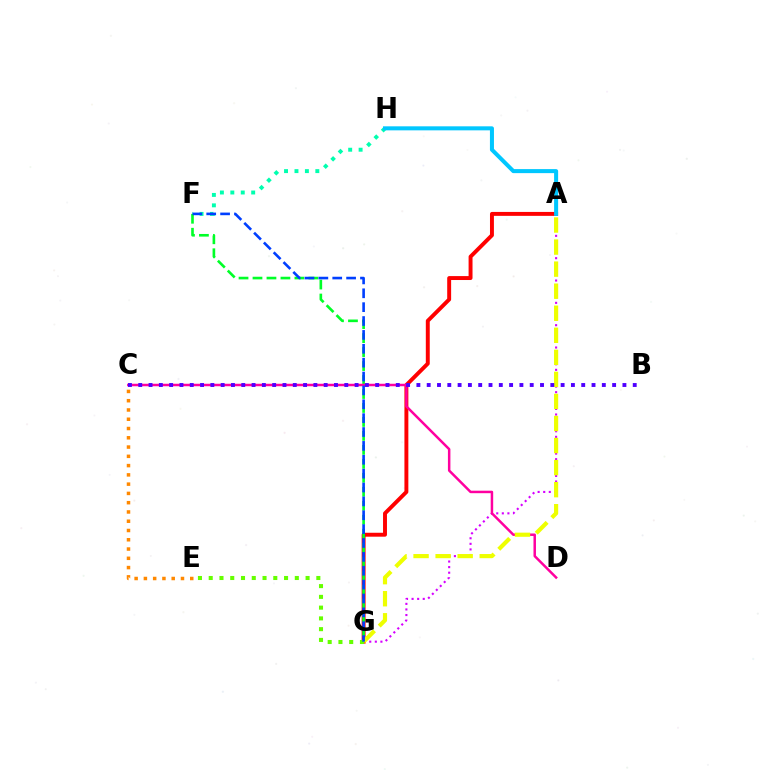{('A', 'G'): [{'color': '#d600ff', 'line_style': 'dotted', 'thickness': 1.52}, {'color': '#ff0000', 'line_style': 'solid', 'thickness': 2.83}, {'color': '#eeff00', 'line_style': 'dashed', 'thickness': 3.0}], ('F', 'H'): [{'color': '#00ffaf', 'line_style': 'dotted', 'thickness': 2.83}], ('E', 'G'): [{'color': '#66ff00', 'line_style': 'dotted', 'thickness': 2.92}], ('F', 'G'): [{'color': '#00ff27', 'line_style': 'dashed', 'thickness': 1.9}, {'color': '#003fff', 'line_style': 'dashed', 'thickness': 1.88}], ('C', 'E'): [{'color': '#ff8800', 'line_style': 'dotted', 'thickness': 2.52}], ('C', 'D'): [{'color': '#ff00a0', 'line_style': 'solid', 'thickness': 1.79}], ('A', 'H'): [{'color': '#00c7ff', 'line_style': 'solid', 'thickness': 2.9}], ('B', 'C'): [{'color': '#4f00ff', 'line_style': 'dotted', 'thickness': 2.8}]}